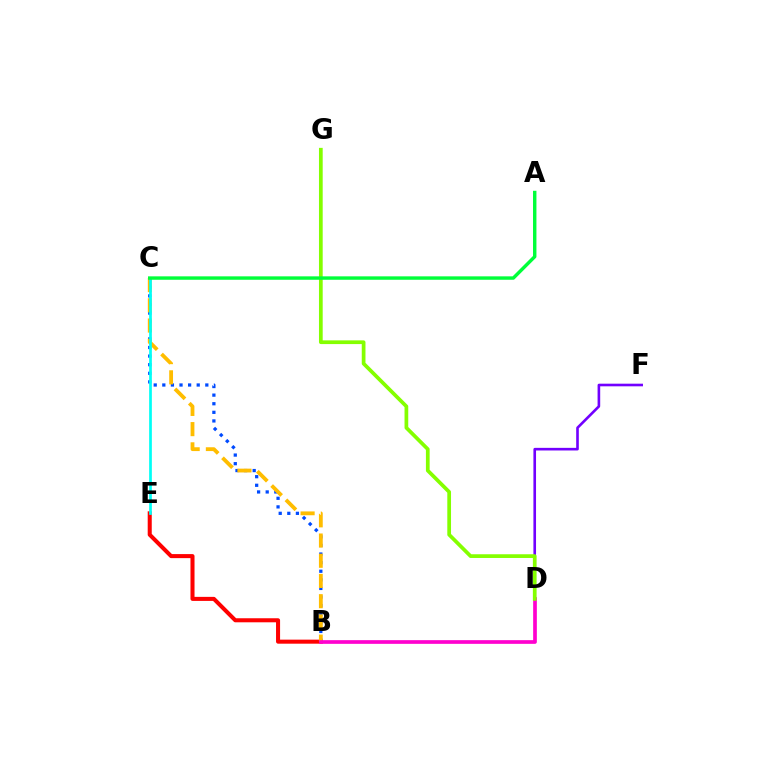{('B', 'C'): [{'color': '#004bff', 'line_style': 'dotted', 'thickness': 2.34}, {'color': '#ffbd00', 'line_style': 'dashed', 'thickness': 2.75}], ('B', 'E'): [{'color': '#ff0000', 'line_style': 'solid', 'thickness': 2.91}], ('D', 'F'): [{'color': '#7200ff', 'line_style': 'solid', 'thickness': 1.89}], ('B', 'D'): [{'color': '#ff00cf', 'line_style': 'solid', 'thickness': 2.65}], ('D', 'G'): [{'color': '#84ff00', 'line_style': 'solid', 'thickness': 2.68}], ('C', 'E'): [{'color': '#00fff6', 'line_style': 'solid', 'thickness': 1.95}], ('A', 'C'): [{'color': '#00ff39', 'line_style': 'solid', 'thickness': 2.46}]}